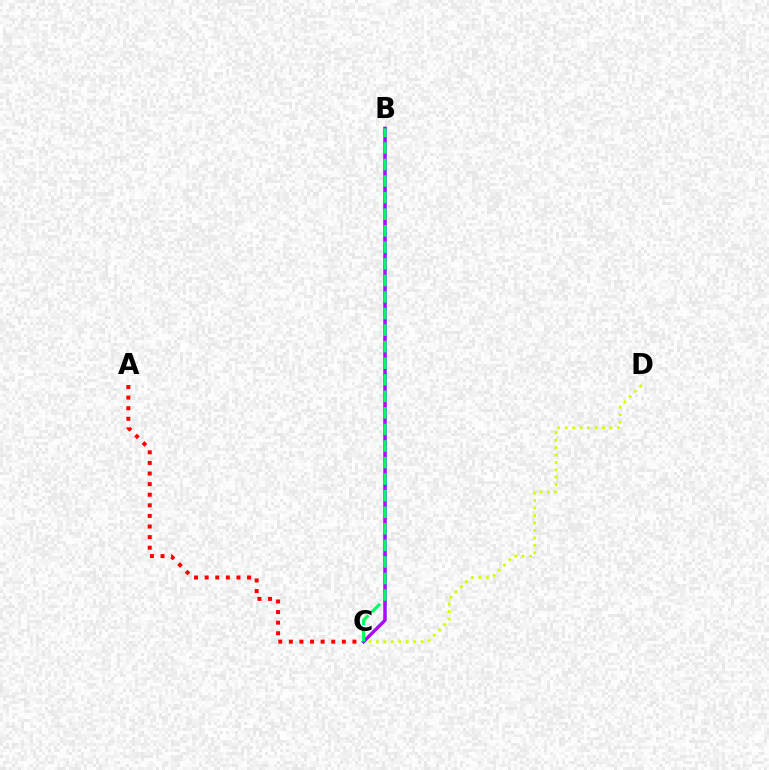{('C', 'D'): [{'color': '#d1ff00', 'line_style': 'dotted', 'thickness': 2.02}], ('B', 'C'): [{'color': '#0074ff', 'line_style': 'solid', 'thickness': 2.28}, {'color': '#b900ff', 'line_style': 'solid', 'thickness': 2.14}, {'color': '#00ff5c', 'line_style': 'dashed', 'thickness': 2.25}], ('A', 'C'): [{'color': '#ff0000', 'line_style': 'dotted', 'thickness': 2.88}]}